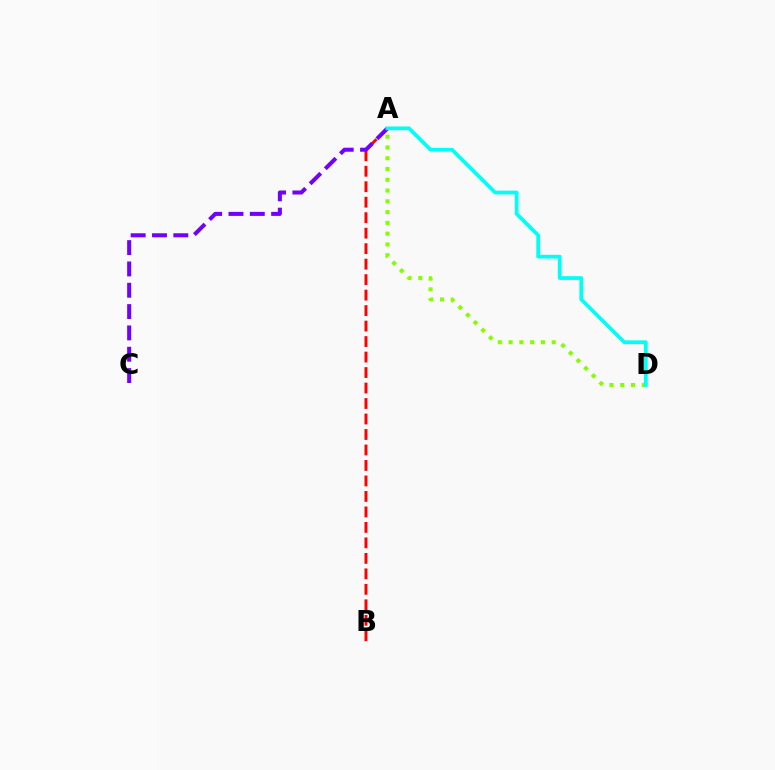{('A', 'B'): [{'color': '#ff0000', 'line_style': 'dashed', 'thickness': 2.1}], ('A', 'C'): [{'color': '#7200ff', 'line_style': 'dashed', 'thickness': 2.9}], ('A', 'D'): [{'color': '#84ff00', 'line_style': 'dotted', 'thickness': 2.93}, {'color': '#00fff6', 'line_style': 'solid', 'thickness': 2.69}]}